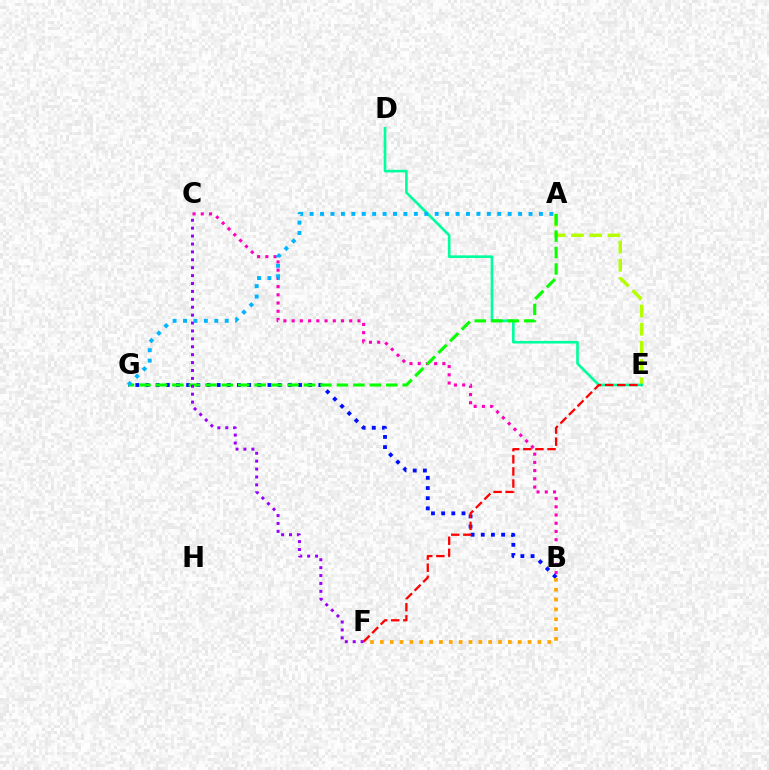{('B', 'C'): [{'color': '#ff00bd', 'line_style': 'dotted', 'thickness': 2.24}], ('A', 'E'): [{'color': '#b3ff00', 'line_style': 'dashed', 'thickness': 2.47}], ('B', 'G'): [{'color': '#0010ff', 'line_style': 'dotted', 'thickness': 2.76}], ('B', 'F'): [{'color': '#ffa500', 'line_style': 'dotted', 'thickness': 2.67}], ('D', 'E'): [{'color': '#00ff9d', 'line_style': 'solid', 'thickness': 1.9}], ('A', 'G'): [{'color': '#08ff00', 'line_style': 'dashed', 'thickness': 2.23}, {'color': '#00b5ff', 'line_style': 'dotted', 'thickness': 2.83}], ('C', 'F'): [{'color': '#9b00ff', 'line_style': 'dotted', 'thickness': 2.15}], ('E', 'F'): [{'color': '#ff0000', 'line_style': 'dashed', 'thickness': 1.64}]}